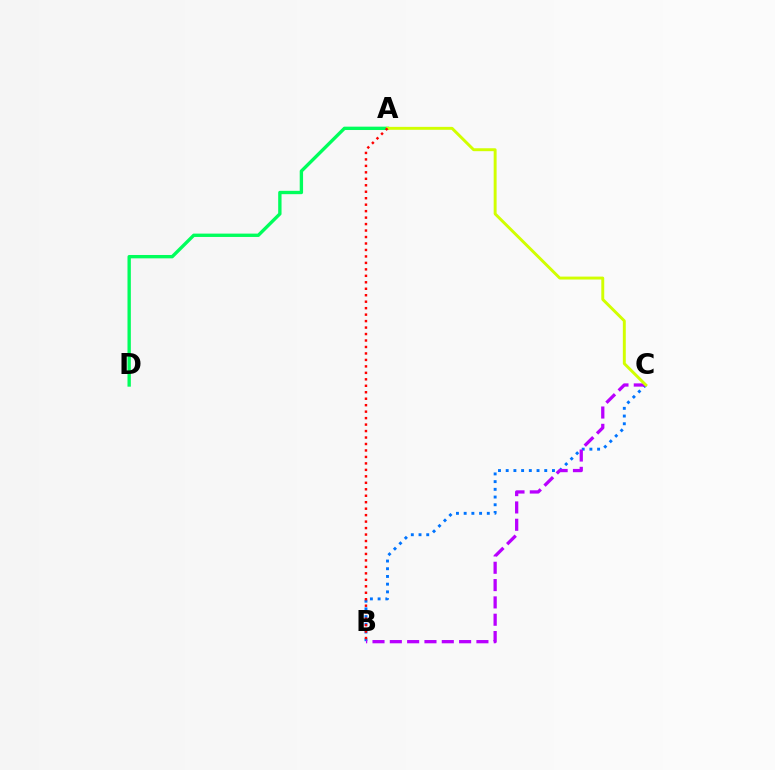{('B', 'C'): [{'color': '#0074ff', 'line_style': 'dotted', 'thickness': 2.09}, {'color': '#b900ff', 'line_style': 'dashed', 'thickness': 2.35}], ('A', 'D'): [{'color': '#00ff5c', 'line_style': 'solid', 'thickness': 2.42}], ('A', 'C'): [{'color': '#d1ff00', 'line_style': 'solid', 'thickness': 2.11}], ('A', 'B'): [{'color': '#ff0000', 'line_style': 'dotted', 'thickness': 1.76}]}